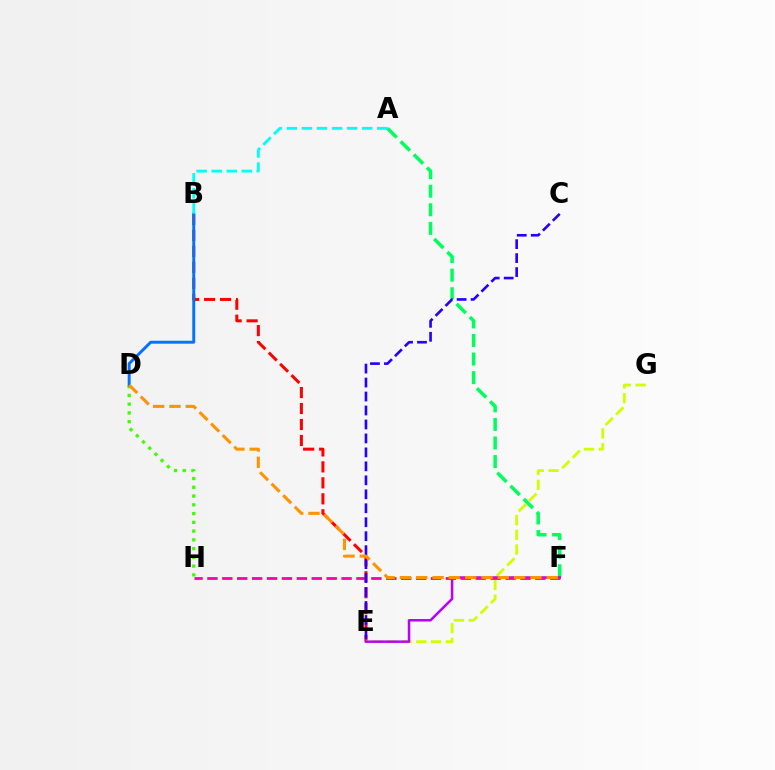{('A', 'F'): [{'color': '#00ff5c', 'line_style': 'dashed', 'thickness': 2.52}], ('B', 'E'): [{'color': '#ff0000', 'line_style': 'dashed', 'thickness': 2.17}], ('E', 'G'): [{'color': '#d1ff00', 'line_style': 'dashed', 'thickness': 2.0}], ('E', 'F'): [{'color': '#b900ff', 'line_style': 'solid', 'thickness': 1.81}], ('D', 'H'): [{'color': '#3dff00', 'line_style': 'dotted', 'thickness': 2.38}], ('F', 'H'): [{'color': '#ff00ac', 'line_style': 'dashed', 'thickness': 2.03}], ('B', 'D'): [{'color': '#0074ff', 'line_style': 'solid', 'thickness': 2.12}], ('A', 'B'): [{'color': '#00fff6', 'line_style': 'dashed', 'thickness': 2.05}], ('C', 'E'): [{'color': '#2500ff', 'line_style': 'dashed', 'thickness': 1.9}], ('D', 'F'): [{'color': '#ff9400', 'line_style': 'dashed', 'thickness': 2.22}]}